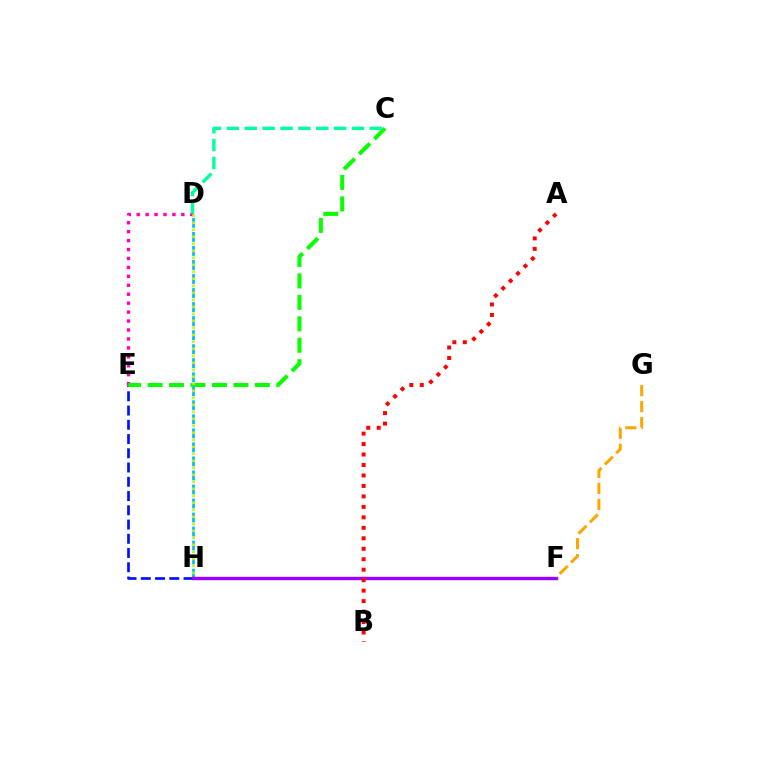{('D', 'E'): [{'color': '#ff00bd', 'line_style': 'dotted', 'thickness': 2.43}], ('E', 'H'): [{'color': '#0010ff', 'line_style': 'dashed', 'thickness': 1.94}], ('C', 'E'): [{'color': '#08ff00', 'line_style': 'dashed', 'thickness': 2.91}], ('D', 'H'): [{'color': '#00b5ff', 'line_style': 'dashed', 'thickness': 1.91}, {'color': '#b3ff00', 'line_style': 'dotted', 'thickness': 1.9}], ('F', 'H'): [{'color': '#9b00ff', 'line_style': 'solid', 'thickness': 2.45}], ('F', 'G'): [{'color': '#ffa500', 'line_style': 'dashed', 'thickness': 2.18}], ('A', 'B'): [{'color': '#ff0000', 'line_style': 'dotted', 'thickness': 2.84}], ('C', 'D'): [{'color': '#00ff9d', 'line_style': 'dashed', 'thickness': 2.43}]}